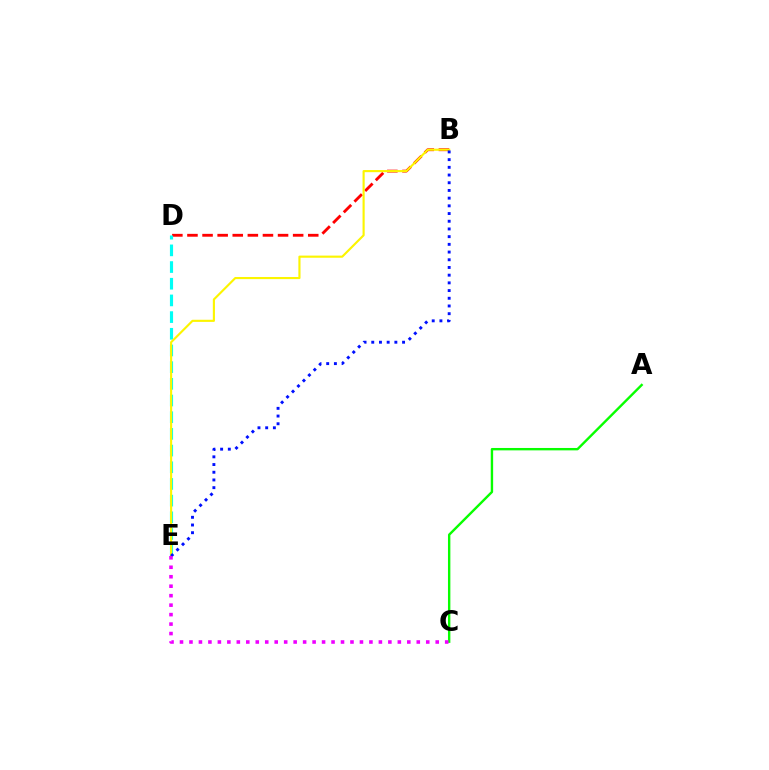{('B', 'D'): [{'color': '#ff0000', 'line_style': 'dashed', 'thickness': 2.05}], ('D', 'E'): [{'color': '#00fff6', 'line_style': 'dashed', 'thickness': 2.27}], ('B', 'E'): [{'color': '#fcf500', 'line_style': 'solid', 'thickness': 1.54}, {'color': '#0010ff', 'line_style': 'dotted', 'thickness': 2.09}], ('A', 'C'): [{'color': '#08ff00', 'line_style': 'solid', 'thickness': 1.72}], ('C', 'E'): [{'color': '#ee00ff', 'line_style': 'dotted', 'thickness': 2.57}]}